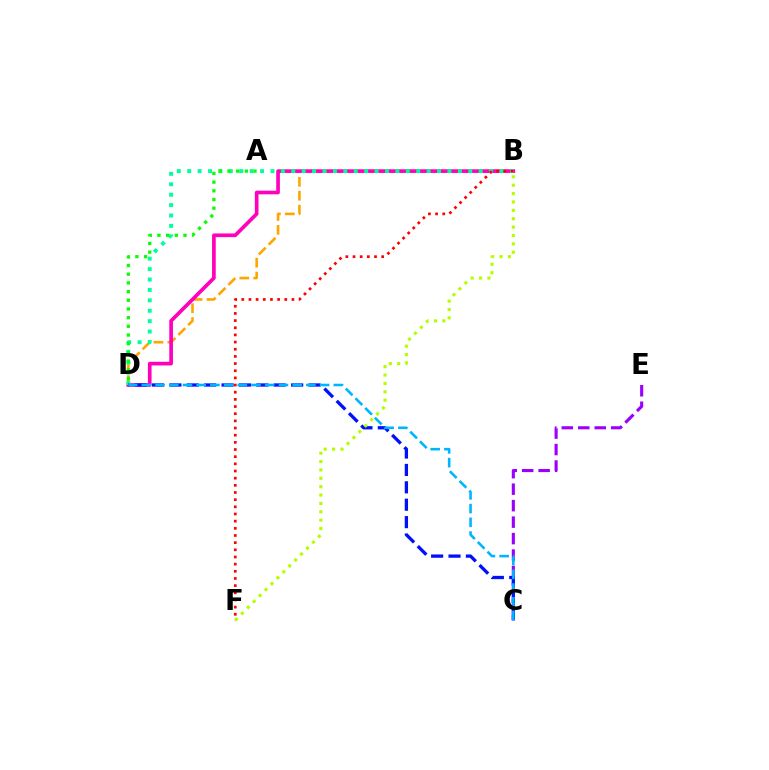{('B', 'D'): [{'color': '#ffa500', 'line_style': 'dashed', 'thickness': 1.89}, {'color': '#ff00bd', 'line_style': 'solid', 'thickness': 2.64}, {'color': '#00ff9d', 'line_style': 'dotted', 'thickness': 2.83}], ('C', 'E'): [{'color': '#9b00ff', 'line_style': 'dashed', 'thickness': 2.24}], ('C', 'D'): [{'color': '#0010ff', 'line_style': 'dashed', 'thickness': 2.36}, {'color': '#00b5ff', 'line_style': 'dashed', 'thickness': 1.86}], ('A', 'D'): [{'color': '#08ff00', 'line_style': 'dotted', 'thickness': 2.36}], ('B', 'F'): [{'color': '#ff0000', 'line_style': 'dotted', 'thickness': 1.95}, {'color': '#b3ff00', 'line_style': 'dotted', 'thickness': 2.28}]}